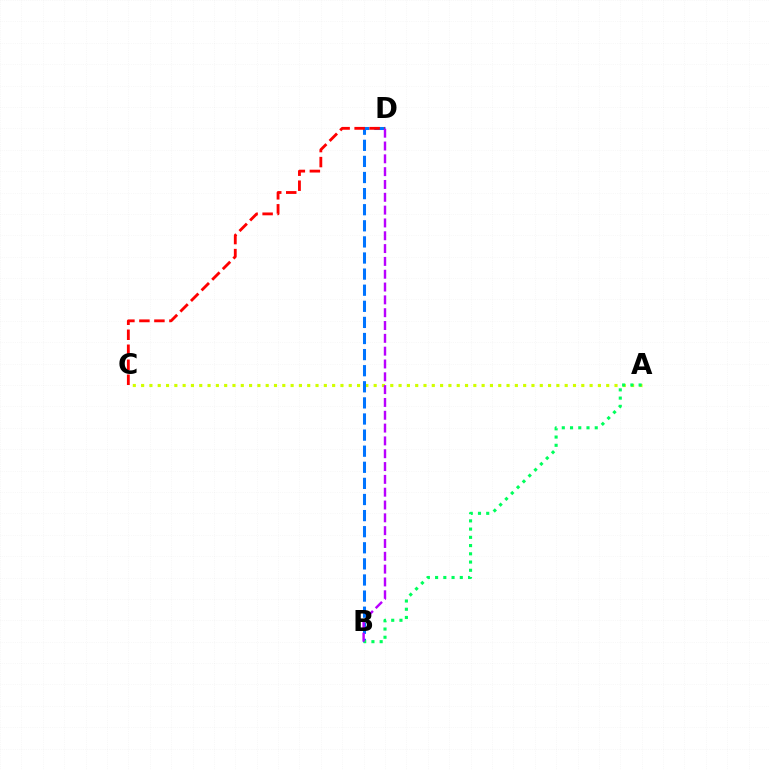{('A', 'C'): [{'color': '#d1ff00', 'line_style': 'dotted', 'thickness': 2.26}], ('B', 'D'): [{'color': '#0074ff', 'line_style': 'dashed', 'thickness': 2.19}, {'color': '#b900ff', 'line_style': 'dashed', 'thickness': 1.74}], ('A', 'B'): [{'color': '#00ff5c', 'line_style': 'dotted', 'thickness': 2.24}], ('C', 'D'): [{'color': '#ff0000', 'line_style': 'dashed', 'thickness': 2.04}]}